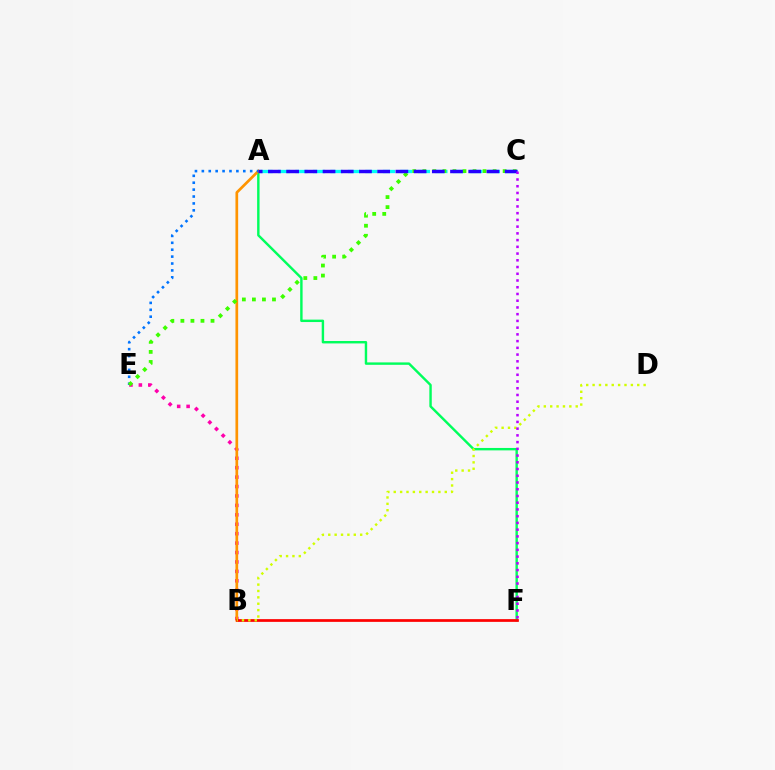{('A', 'F'): [{'color': '#00ff5c', 'line_style': 'solid', 'thickness': 1.74}], ('B', 'E'): [{'color': '#ff00ac', 'line_style': 'dotted', 'thickness': 2.56}], ('A', 'B'): [{'color': '#ff9400', 'line_style': 'solid', 'thickness': 1.95}], ('A', 'C'): [{'color': '#00fff6', 'line_style': 'dashed', 'thickness': 2.38}, {'color': '#2500ff', 'line_style': 'dashed', 'thickness': 2.47}], ('A', 'E'): [{'color': '#0074ff', 'line_style': 'dotted', 'thickness': 1.88}], ('C', 'E'): [{'color': '#3dff00', 'line_style': 'dotted', 'thickness': 2.73}], ('B', 'F'): [{'color': '#ff0000', 'line_style': 'solid', 'thickness': 1.96}], ('B', 'D'): [{'color': '#d1ff00', 'line_style': 'dotted', 'thickness': 1.73}], ('C', 'F'): [{'color': '#b900ff', 'line_style': 'dotted', 'thickness': 1.83}]}